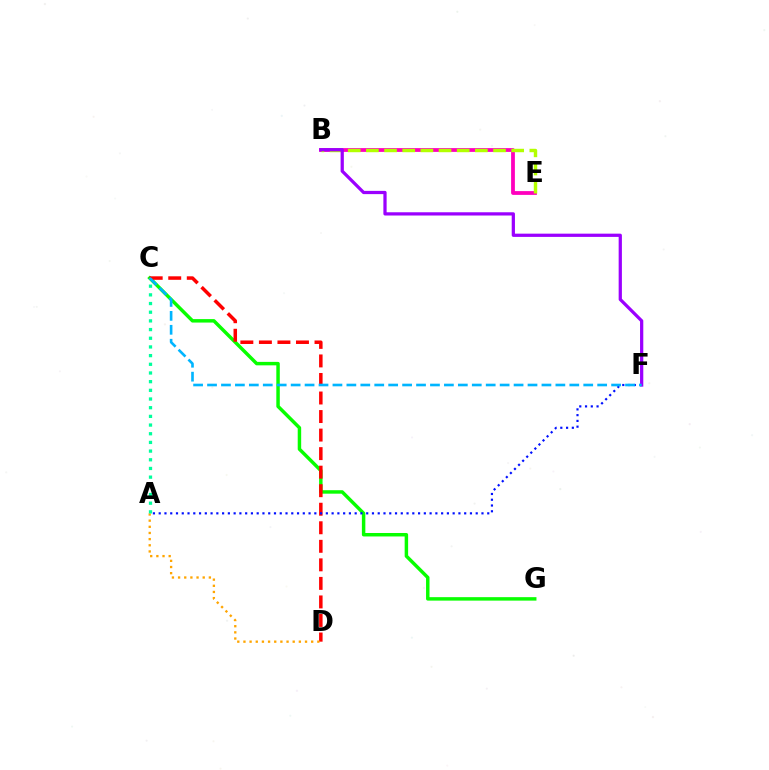{('C', 'G'): [{'color': '#08ff00', 'line_style': 'solid', 'thickness': 2.49}], ('B', 'E'): [{'color': '#ff00bd', 'line_style': 'solid', 'thickness': 2.72}, {'color': '#b3ff00', 'line_style': 'dashed', 'thickness': 2.47}], ('C', 'D'): [{'color': '#ff0000', 'line_style': 'dashed', 'thickness': 2.52}], ('A', 'D'): [{'color': '#ffa500', 'line_style': 'dotted', 'thickness': 1.67}], ('A', 'C'): [{'color': '#00ff9d', 'line_style': 'dotted', 'thickness': 2.36}], ('A', 'F'): [{'color': '#0010ff', 'line_style': 'dotted', 'thickness': 1.57}], ('B', 'F'): [{'color': '#9b00ff', 'line_style': 'solid', 'thickness': 2.33}], ('C', 'F'): [{'color': '#00b5ff', 'line_style': 'dashed', 'thickness': 1.89}]}